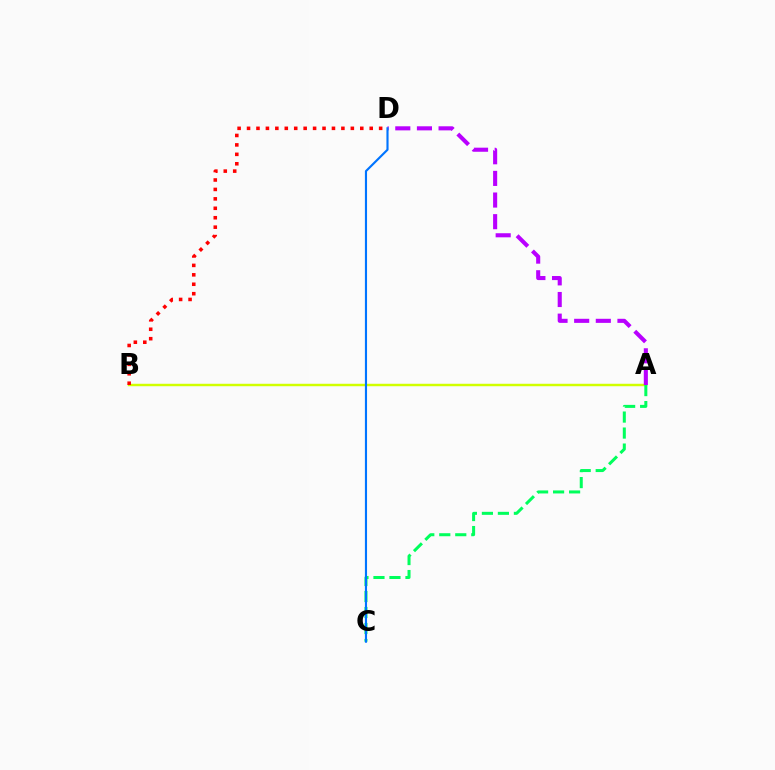{('A', 'B'): [{'color': '#d1ff00', 'line_style': 'solid', 'thickness': 1.76}], ('A', 'C'): [{'color': '#00ff5c', 'line_style': 'dashed', 'thickness': 2.17}], ('B', 'D'): [{'color': '#ff0000', 'line_style': 'dotted', 'thickness': 2.56}], ('A', 'D'): [{'color': '#b900ff', 'line_style': 'dashed', 'thickness': 2.94}], ('C', 'D'): [{'color': '#0074ff', 'line_style': 'solid', 'thickness': 1.54}]}